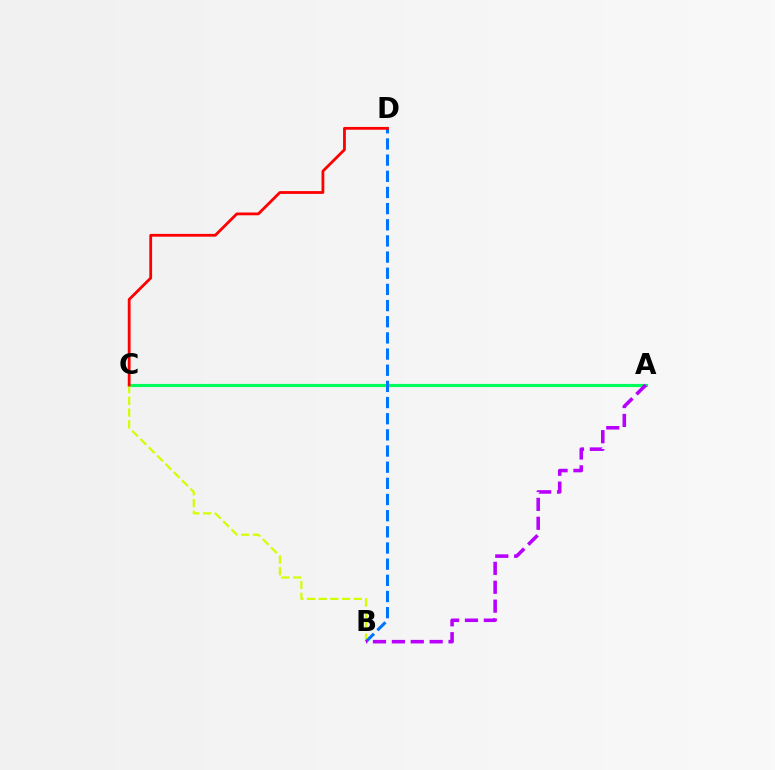{('A', 'C'): [{'color': '#00ff5c', 'line_style': 'solid', 'thickness': 2.27}], ('B', 'C'): [{'color': '#d1ff00', 'line_style': 'dashed', 'thickness': 1.59}], ('B', 'D'): [{'color': '#0074ff', 'line_style': 'dashed', 'thickness': 2.2}], ('A', 'B'): [{'color': '#b900ff', 'line_style': 'dashed', 'thickness': 2.57}], ('C', 'D'): [{'color': '#ff0000', 'line_style': 'solid', 'thickness': 2.01}]}